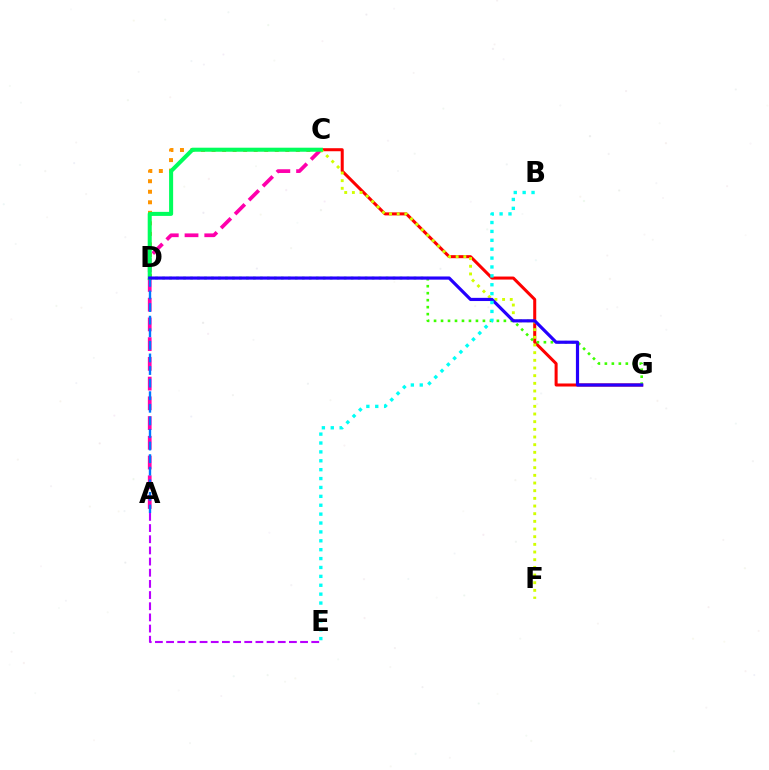{('C', 'D'): [{'color': '#ff9400', 'line_style': 'dotted', 'thickness': 2.86}, {'color': '#00ff5c', 'line_style': 'solid', 'thickness': 2.91}], ('A', 'C'): [{'color': '#ff00ac', 'line_style': 'dashed', 'thickness': 2.68}], ('A', 'D'): [{'color': '#0074ff', 'line_style': 'dashed', 'thickness': 1.71}], ('C', 'G'): [{'color': '#ff0000', 'line_style': 'solid', 'thickness': 2.18}], ('C', 'F'): [{'color': '#d1ff00', 'line_style': 'dotted', 'thickness': 2.08}], ('D', 'G'): [{'color': '#3dff00', 'line_style': 'dotted', 'thickness': 1.9}, {'color': '#2500ff', 'line_style': 'solid', 'thickness': 2.29}], ('B', 'E'): [{'color': '#00fff6', 'line_style': 'dotted', 'thickness': 2.42}], ('A', 'E'): [{'color': '#b900ff', 'line_style': 'dashed', 'thickness': 1.52}]}